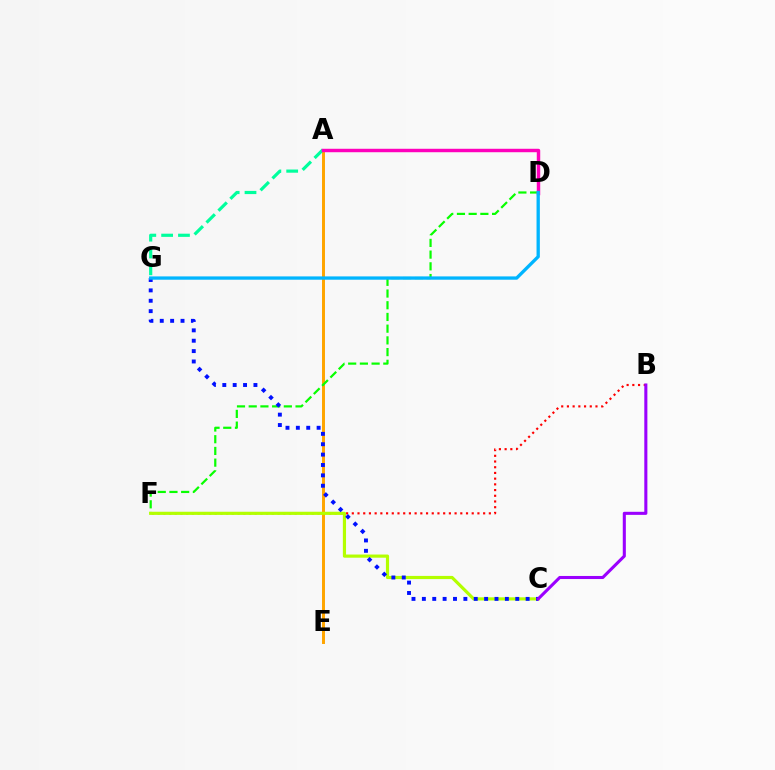{('A', 'E'): [{'color': '#ffa500', 'line_style': 'solid', 'thickness': 2.13}], ('D', 'F'): [{'color': '#08ff00', 'line_style': 'dashed', 'thickness': 1.59}], ('B', 'F'): [{'color': '#ff0000', 'line_style': 'dotted', 'thickness': 1.55}], ('C', 'F'): [{'color': '#b3ff00', 'line_style': 'solid', 'thickness': 2.28}], ('A', 'G'): [{'color': '#00ff9d', 'line_style': 'dashed', 'thickness': 2.29}], ('C', 'G'): [{'color': '#0010ff', 'line_style': 'dotted', 'thickness': 2.82}], ('B', 'C'): [{'color': '#9b00ff', 'line_style': 'solid', 'thickness': 2.21}], ('A', 'D'): [{'color': '#ff00bd', 'line_style': 'solid', 'thickness': 2.48}], ('D', 'G'): [{'color': '#00b5ff', 'line_style': 'solid', 'thickness': 2.38}]}